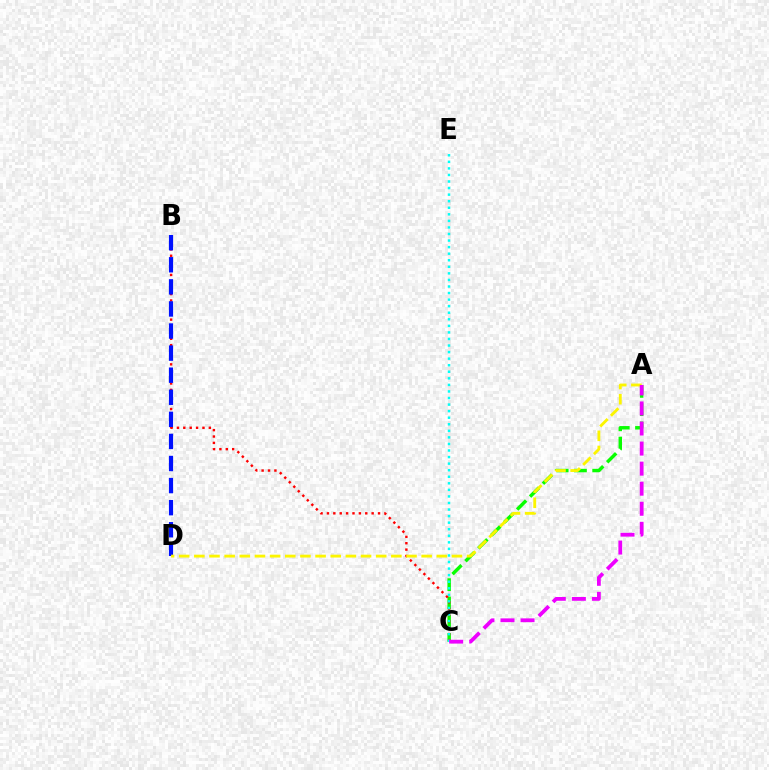{('A', 'C'): [{'color': '#08ff00', 'line_style': 'dashed', 'thickness': 2.48}, {'color': '#ee00ff', 'line_style': 'dashed', 'thickness': 2.72}], ('B', 'C'): [{'color': '#ff0000', 'line_style': 'dotted', 'thickness': 1.74}], ('B', 'D'): [{'color': '#0010ff', 'line_style': 'dashed', 'thickness': 3.0}], ('C', 'E'): [{'color': '#00fff6', 'line_style': 'dotted', 'thickness': 1.78}], ('A', 'D'): [{'color': '#fcf500', 'line_style': 'dashed', 'thickness': 2.06}]}